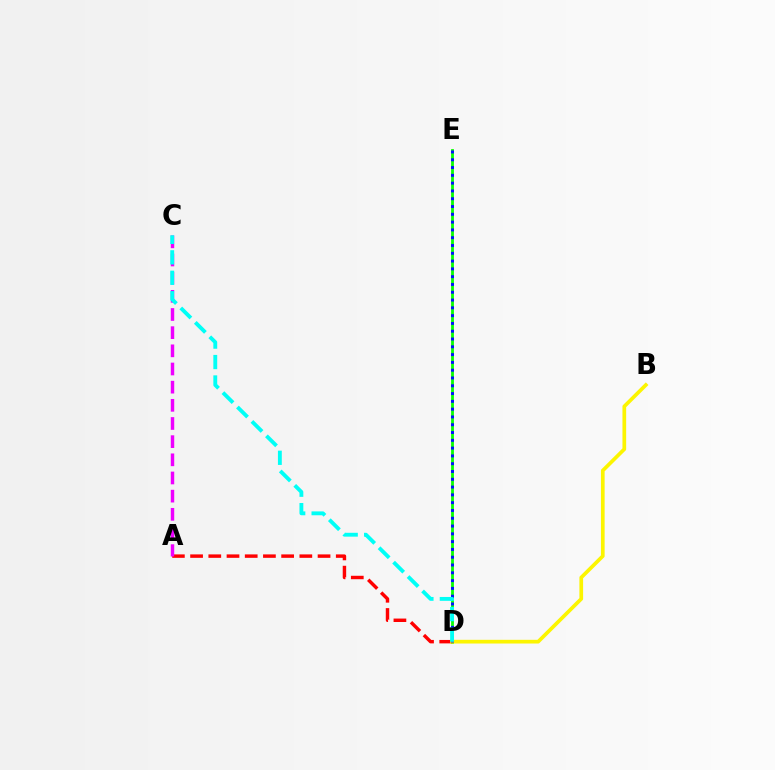{('D', 'E'): [{'color': '#08ff00', 'line_style': 'solid', 'thickness': 2.02}, {'color': '#0010ff', 'line_style': 'dotted', 'thickness': 2.12}], ('A', 'D'): [{'color': '#ff0000', 'line_style': 'dashed', 'thickness': 2.47}], ('B', 'D'): [{'color': '#fcf500', 'line_style': 'solid', 'thickness': 2.66}], ('A', 'C'): [{'color': '#ee00ff', 'line_style': 'dashed', 'thickness': 2.47}], ('C', 'D'): [{'color': '#00fff6', 'line_style': 'dashed', 'thickness': 2.78}]}